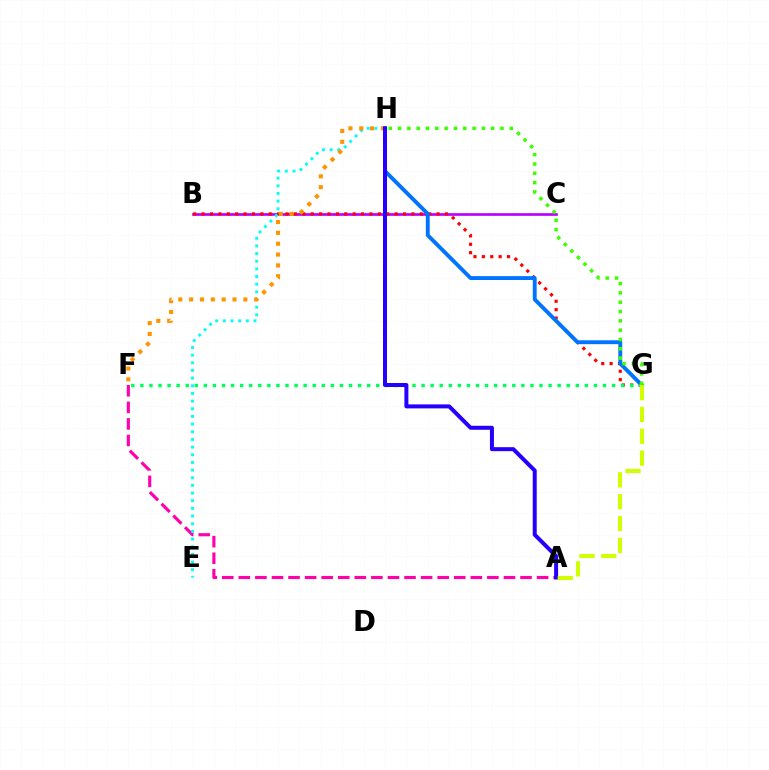{('A', 'F'): [{'color': '#ff00ac', 'line_style': 'dashed', 'thickness': 2.25}], ('B', 'C'): [{'color': '#b900ff', 'line_style': 'solid', 'thickness': 1.93}], ('B', 'G'): [{'color': '#ff0000', 'line_style': 'dotted', 'thickness': 2.28}], ('E', 'H'): [{'color': '#00fff6', 'line_style': 'dotted', 'thickness': 2.08}], ('G', 'H'): [{'color': '#0074ff', 'line_style': 'solid', 'thickness': 2.79}, {'color': '#3dff00', 'line_style': 'dotted', 'thickness': 2.53}], ('F', 'G'): [{'color': '#00ff5c', 'line_style': 'dotted', 'thickness': 2.46}], ('F', 'H'): [{'color': '#ff9400', 'line_style': 'dotted', 'thickness': 2.95}], ('A', 'H'): [{'color': '#2500ff', 'line_style': 'solid', 'thickness': 2.87}], ('A', 'G'): [{'color': '#d1ff00', 'line_style': 'dashed', 'thickness': 2.97}]}